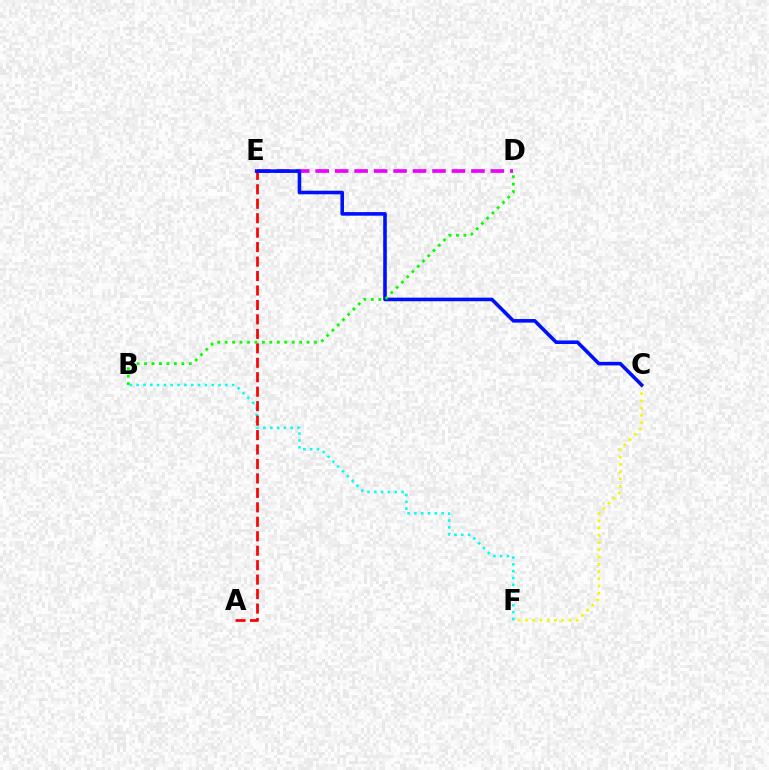{('C', 'F'): [{'color': '#fcf500', 'line_style': 'dotted', 'thickness': 1.97}], ('D', 'E'): [{'color': '#ee00ff', 'line_style': 'dashed', 'thickness': 2.64}], ('B', 'F'): [{'color': '#00fff6', 'line_style': 'dotted', 'thickness': 1.85}], ('A', 'E'): [{'color': '#ff0000', 'line_style': 'dashed', 'thickness': 1.96}], ('C', 'E'): [{'color': '#0010ff', 'line_style': 'solid', 'thickness': 2.59}], ('B', 'D'): [{'color': '#08ff00', 'line_style': 'dotted', 'thickness': 2.02}]}